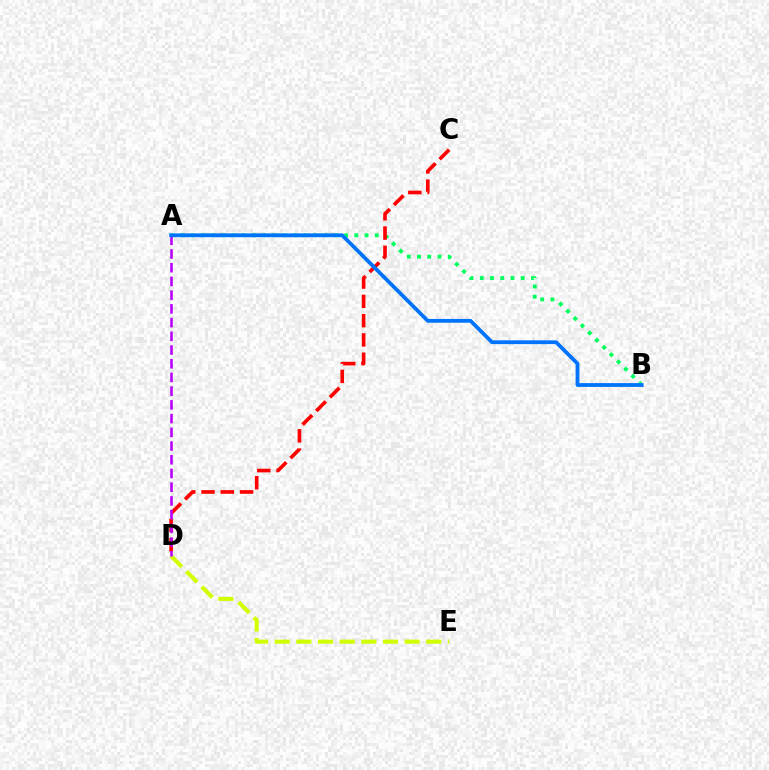{('A', 'B'): [{'color': '#00ff5c', 'line_style': 'dotted', 'thickness': 2.78}, {'color': '#0074ff', 'line_style': 'solid', 'thickness': 2.74}], ('C', 'D'): [{'color': '#ff0000', 'line_style': 'dashed', 'thickness': 2.62}], ('D', 'E'): [{'color': '#d1ff00', 'line_style': 'dashed', 'thickness': 2.94}], ('A', 'D'): [{'color': '#b900ff', 'line_style': 'dashed', 'thickness': 1.86}]}